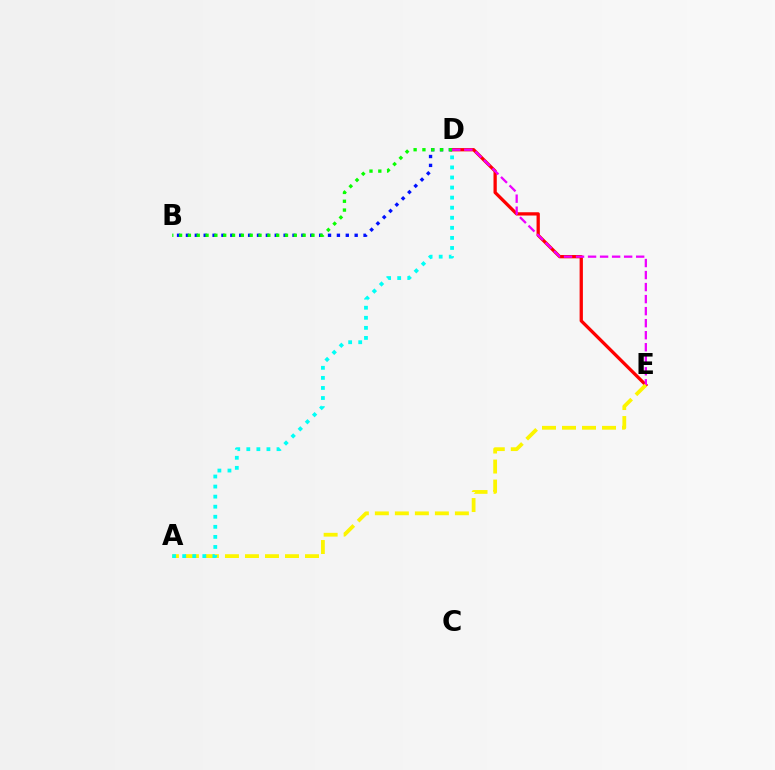{('D', 'E'): [{'color': '#ff0000', 'line_style': 'solid', 'thickness': 2.36}, {'color': '#ee00ff', 'line_style': 'dashed', 'thickness': 1.63}], ('A', 'E'): [{'color': '#fcf500', 'line_style': 'dashed', 'thickness': 2.72}], ('A', 'D'): [{'color': '#00fff6', 'line_style': 'dotted', 'thickness': 2.73}], ('B', 'D'): [{'color': '#0010ff', 'line_style': 'dotted', 'thickness': 2.41}, {'color': '#08ff00', 'line_style': 'dotted', 'thickness': 2.4}]}